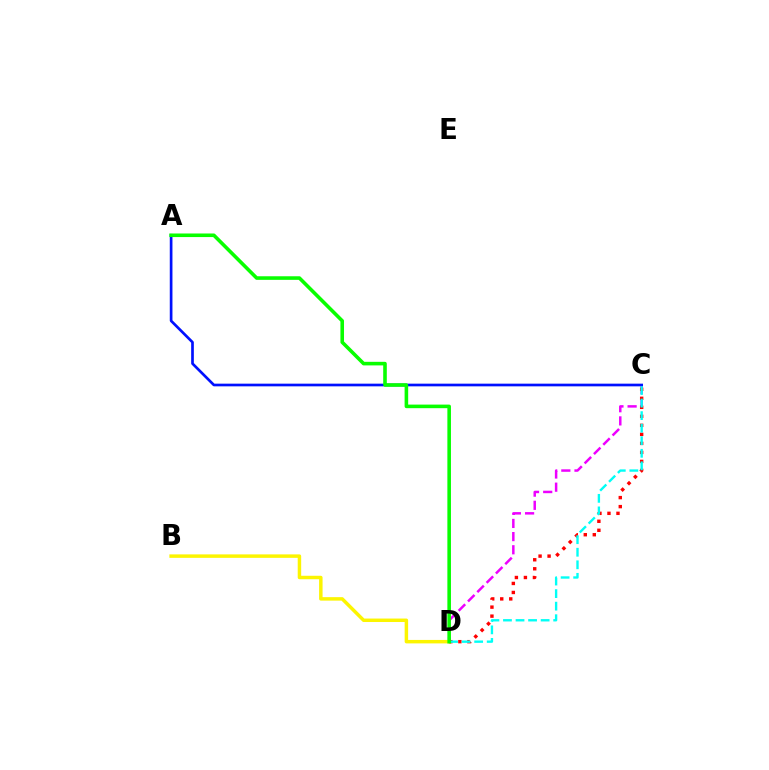{('C', 'D'): [{'color': '#ee00ff', 'line_style': 'dashed', 'thickness': 1.79}, {'color': '#ff0000', 'line_style': 'dotted', 'thickness': 2.45}, {'color': '#00fff6', 'line_style': 'dashed', 'thickness': 1.71}], ('A', 'C'): [{'color': '#0010ff', 'line_style': 'solid', 'thickness': 1.93}], ('B', 'D'): [{'color': '#fcf500', 'line_style': 'solid', 'thickness': 2.49}], ('A', 'D'): [{'color': '#08ff00', 'line_style': 'solid', 'thickness': 2.58}]}